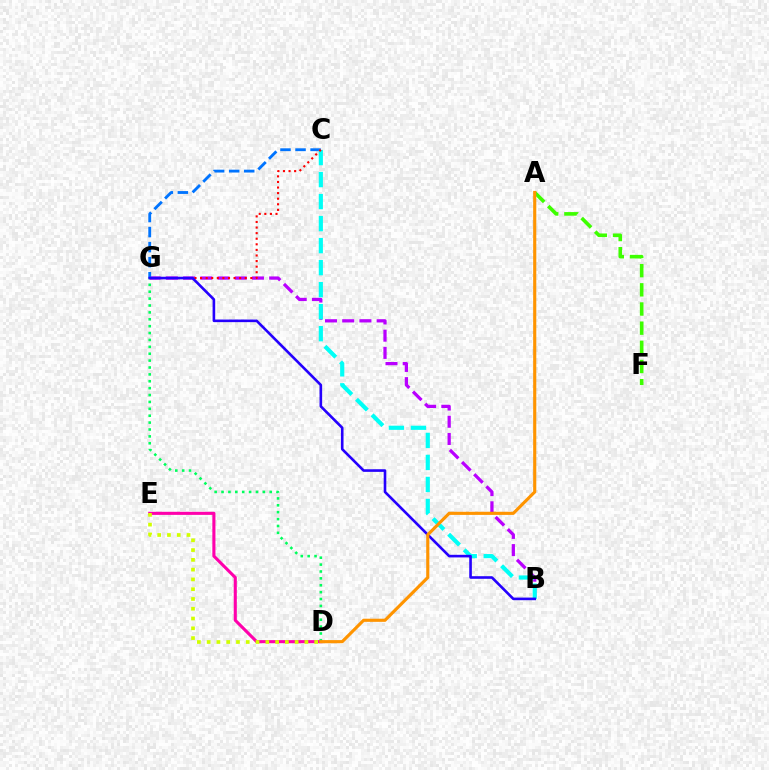{('B', 'G'): [{'color': '#b900ff', 'line_style': 'dashed', 'thickness': 2.34}, {'color': '#2500ff', 'line_style': 'solid', 'thickness': 1.88}], ('C', 'G'): [{'color': '#0074ff', 'line_style': 'dashed', 'thickness': 2.04}, {'color': '#ff0000', 'line_style': 'dotted', 'thickness': 1.52}], ('D', 'E'): [{'color': '#ff00ac', 'line_style': 'solid', 'thickness': 2.22}, {'color': '#d1ff00', 'line_style': 'dotted', 'thickness': 2.66}], ('D', 'G'): [{'color': '#00ff5c', 'line_style': 'dotted', 'thickness': 1.87}], ('B', 'C'): [{'color': '#00fff6', 'line_style': 'dashed', 'thickness': 2.99}], ('A', 'F'): [{'color': '#3dff00', 'line_style': 'dashed', 'thickness': 2.6}], ('A', 'D'): [{'color': '#ff9400', 'line_style': 'solid', 'thickness': 2.26}]}